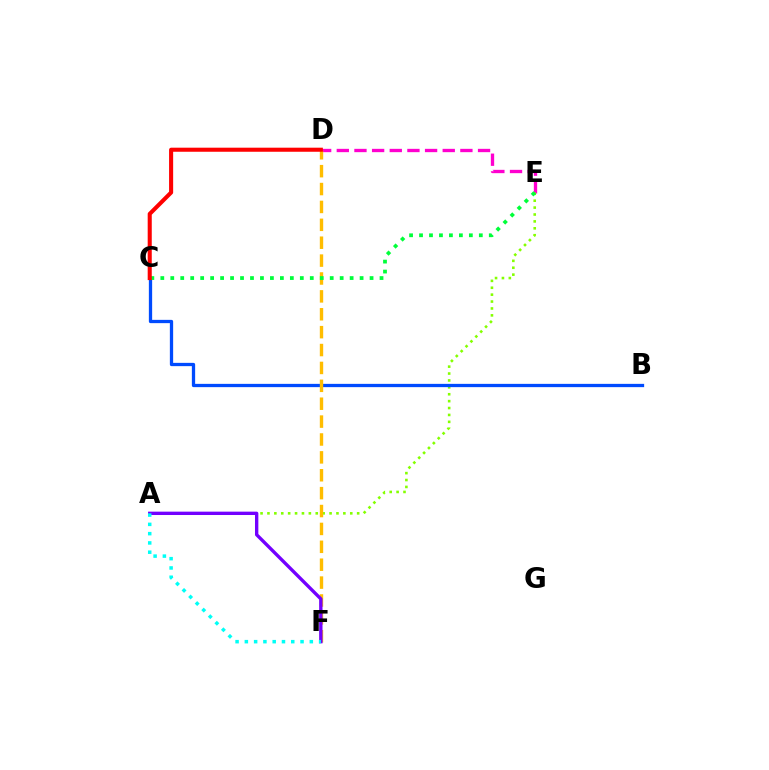{('D', 'E'): [{'color': '#ff00cf', 'line_style': 'dashed', 'thickness': 2.4}], ('A', 'E'): [{'color': '#84ff00', 'line_style': 'dotted', 'thickness': 1.87}], ('B', 'C'): [{'color': '#004bff', 'line_style': 'solid', 'thickness': 2.36}], ('D', 'F'): [{'color': '#ffbd00', 'line_style': 'dashed', 'thickness': 2.43}], ('A', 'F'): [{'color': '#7200ff', 'line_style': 'solid', 'thickness': 2.42}, {'color': '#00fff6', 'line_style': 'dotted', 'thickness': 2.52}], ('C', 'E'): [{'color': '#00ff39', 'line_style': 'dotted', 'thickness': 2.71}], ('C', 'D'): [{'color': '#ff0000', 'line_style': 'solid', 'thickness': 2.93}]}